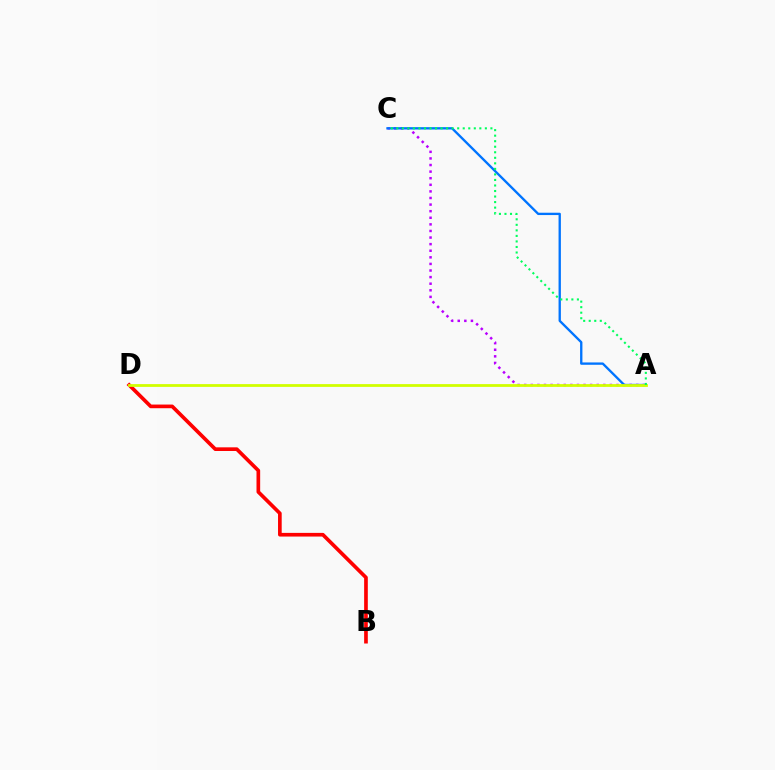{('A', 'C'): [{'color': '#b900ff', 'line_style': 'dotted', 'thickness': 1.79}, {'color': '#0074ff', 'line_style': 'solid', 'thickness': 1.68}, {'color': '#00ff5c', 'line_style': 'dotted', 'thickness': 1.5}], ('B', 'D'): [{'color': '#ff0000', 'line_style': 'solid', 'thickness': 2.64}], ('A', 'D'): [{'color': '#d1ff00', 'line_style': 'solid', 'thickness': 2.01}]}